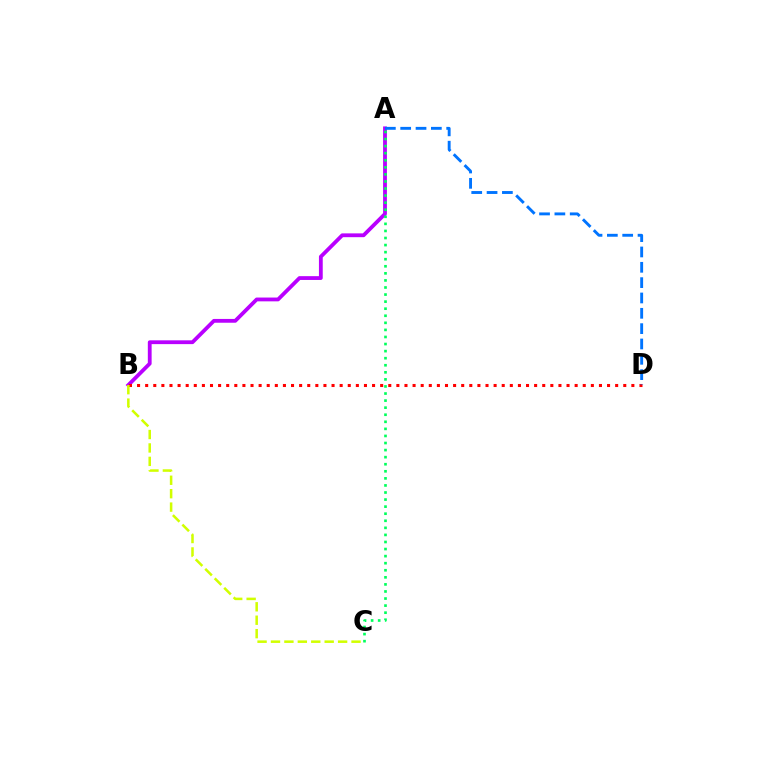{('A', 'B'): [{'color': '#b900ff', 'line_style': 'solid', 'thickness': 2.74}], ('B', 'D'): [{'color': '#ff0000', 'line_style': 'dotted', 'thickness': 2.2}], ('A', 'C'): [{'color': '#00ff5c', 'line_style': 'dotted', 'thickness': 1.92}], ('A', 'D'): [{'color': '#0074ff', 'line_style': 'dashed', 'thickness': 2.08}], ('B', 'C'): [{'color': '#d1ff00', 'line_style': 'dashed', 'thickness': 1.82}]}